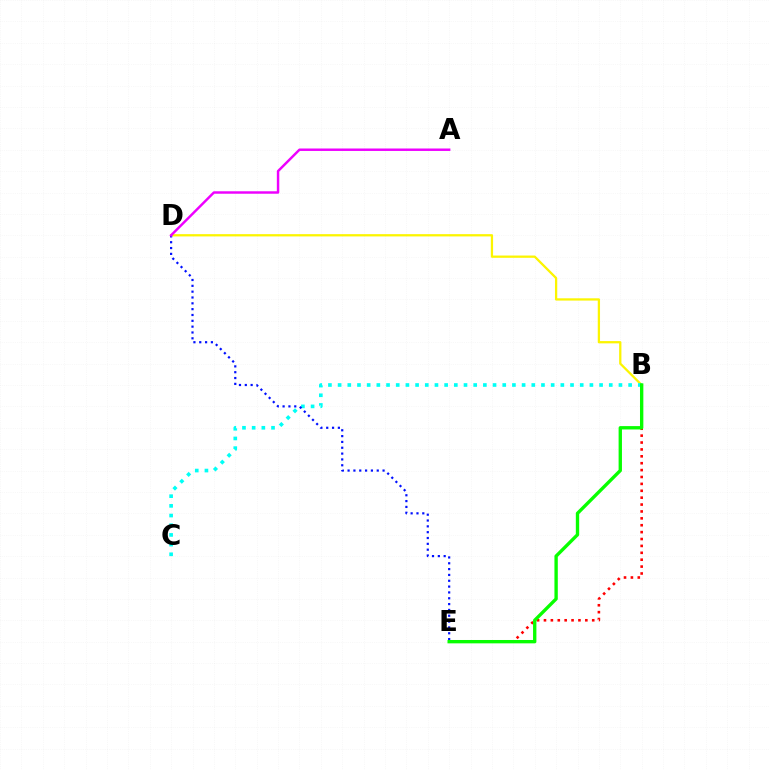{('B', 'D'): [{'color': '#fcf500', 'line_style': 'solid', 'thickness': 1.63}], ('B', 'E'): [{'color': '#ff0000', 'line_style': 'dotted', 'thickness': 1.87}, {'color': '#08ff00', 'line_style': 'solid', 'thickness': 2.41}], ('B', 'C'): [{'color': '#00fff6', 'line_style': 'dotted', 'thickness': 2.63}], ('D', 'E'): [{'color': '#0010ff', 'line_style': 'dotted', 'thickness': 1.58}], ('A', 'D'): [{'color': '#ee00ff', 'line_style': 'solid', 'thickness': 1.77}]}